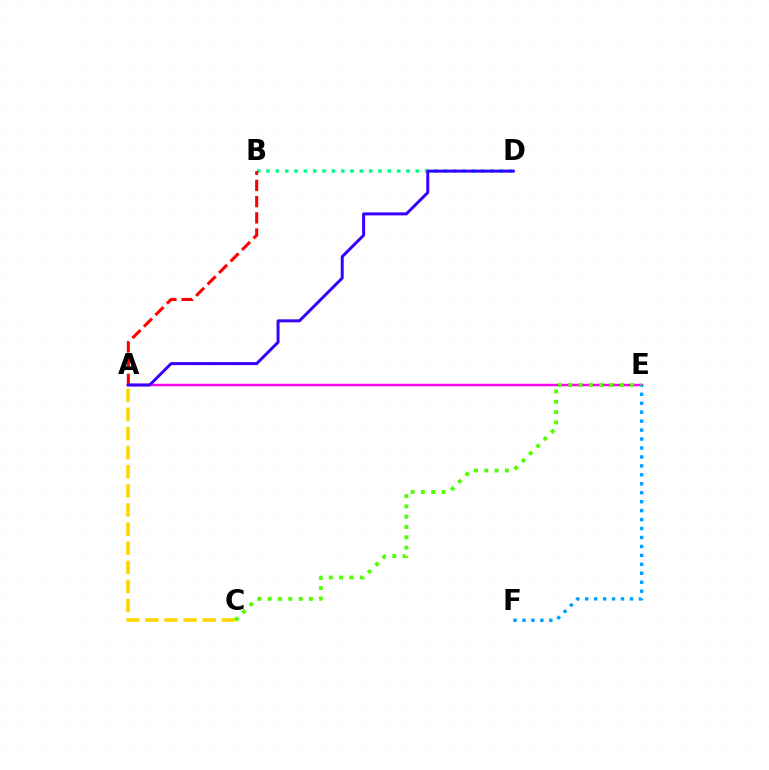{('B', 'D'): [{'color': '#00ff86', 'line_style': 'dotted', 'thickness': 2.53}], ('A', 'C'): [{'color': '#ffd500', 'line_style': 'dashed', 'thickness': 2.6}], ('A', 'E'): [{'color': '#ff00ed', 'line_style': 'solid', 'thickness': 1.78}], ('A', 'B'): [{'color': '#ff0000', 'line_style': 'dashed', 'thickness': 2.2}], ('E', 'F'): [{'color': '#009eff', 'line_style': 'dotted', 'thickness': 2.43}], ('C', 'E'): [{'color': '#4fff00', 'line_style': 'dotted', 'thickness': 2.8}], ('A', 'D'): [{'color': '#3700ff', 'line_style': 'solid', 'thickness': 2.14}]}